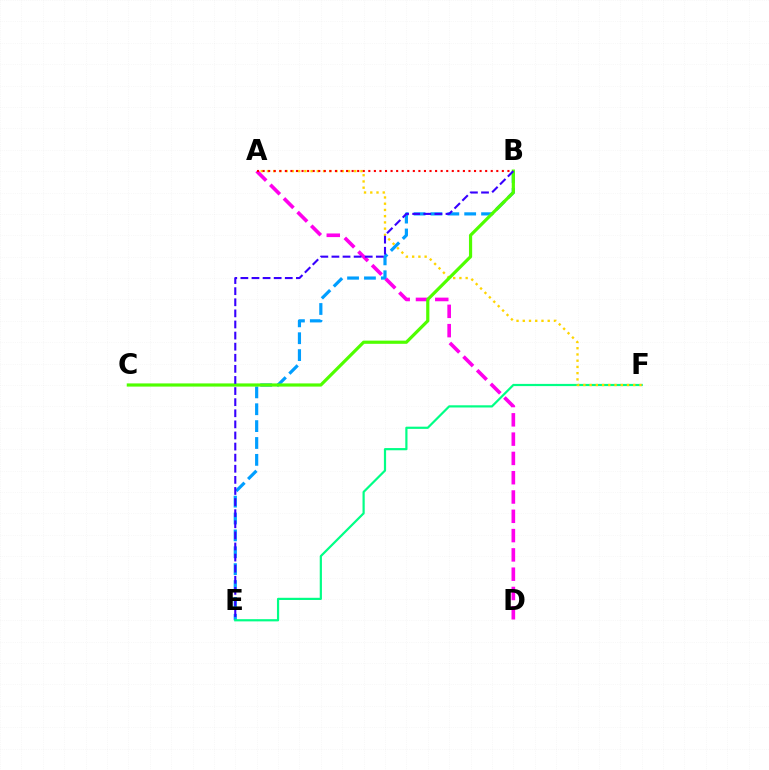{('B', 'E'): [{'color': '#009eff', 'line_style': 'dashed', 'thickness': 2.29}, {'color': '#3700ff', 'line_style': 'dashed', 'thickness': 1.51}], ('E', 'F'): [{'color': '#00ff86', 'line_style': 'solid', 'thickness': 1.58}], ('A', 'F'): [{'color': '#ffd500', 'line_style': 'dotted', 'thickness': 1.69}], ('A', 'D'): [{'color': '#ff00ed', 'line_style': 'dashed', 'thickness': 2.62}], ('B', 'C'): [{'color': '#4fff00', 'line_style': 'solid', 'thickness': 2.3}], ('A', 'B'): [{'color': '#ff0000', 'line_style': 'dotted', 'thickness': 1.51}]}